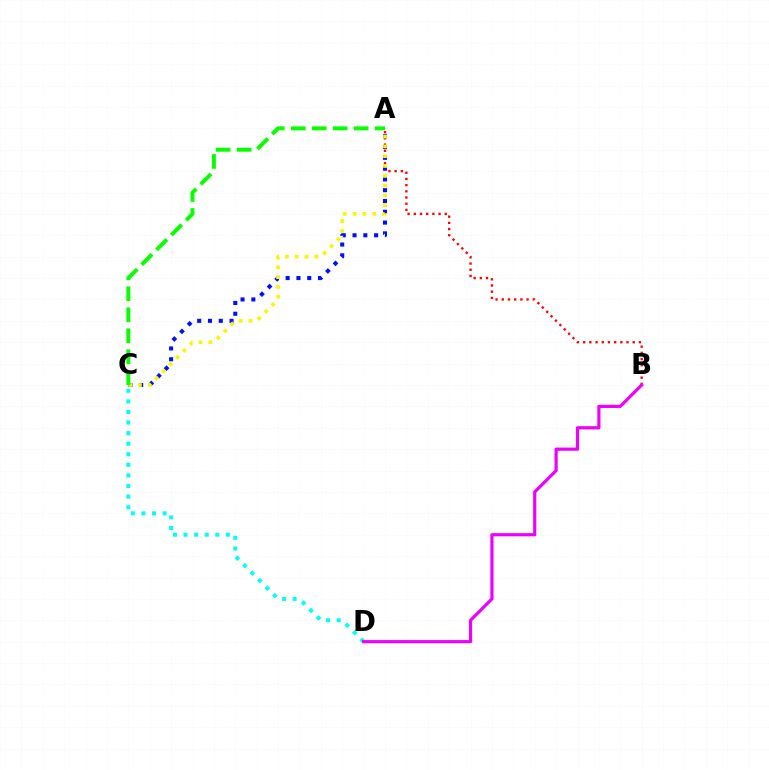{('A', 'B'): [{'color': '#ff0000', 'line_style': 'dotted', 'thickness': 1.68}], ('C', 'D'): [{'color': '#00fff6', 'line_style': 'dotted', 'thickness': 2.88}], ('A', 'C'): [{'color': '#0010ff', 'line_style': 'dotted', 'thickness': 2.93}, {'color': '#fcf500', 'line_style': 'dotted', 'thickness': 2.66}, {'color': '#08ff00', 'line_style': 'dashed', 'thickness': 2.85}], ('B', 'D'): [{'color': '#ee00ff', 'line_style': 'solid', 'thickness': 2.29}]}